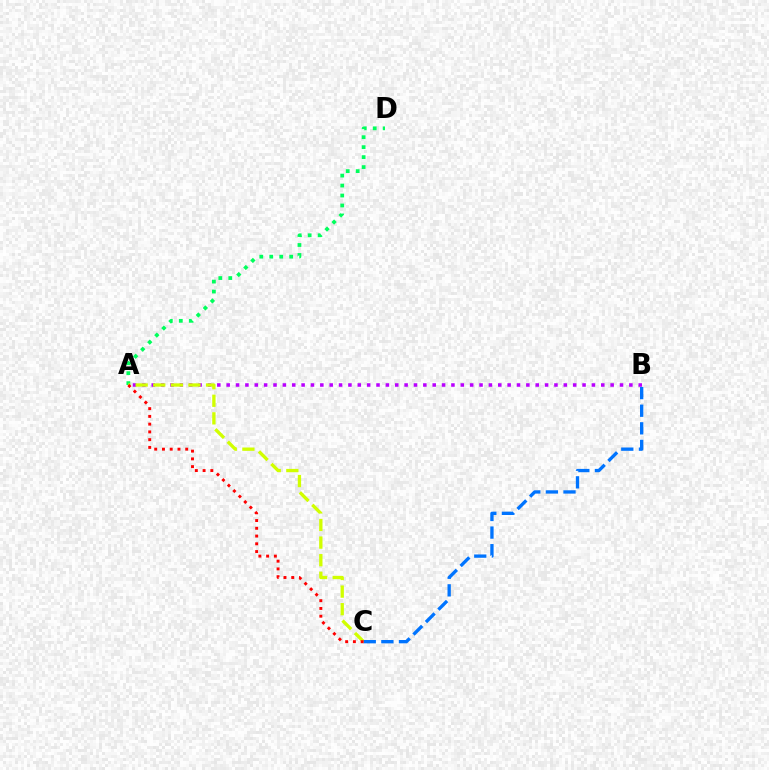{('A', 'D'): [{'color': '#00ff5c', 'line_style': 'dotted', 'thickness': 2.71}], ('A', 'B'): [{'color': '#b900ff', 'line_style': 'dotted', 'thickness': 2.54}], ('A', 'C'): [{'color': '#d1ff00', 'line_style': 'dashed', 'thickness': 2.39}, {'color': '#ff0000', 'line_style': 'dotted', 'thickness': 2.11}], ('B', 'C'): [{'color': '#0074ff', 'line_style': 'dashed', 'thickness': 2.39}]}